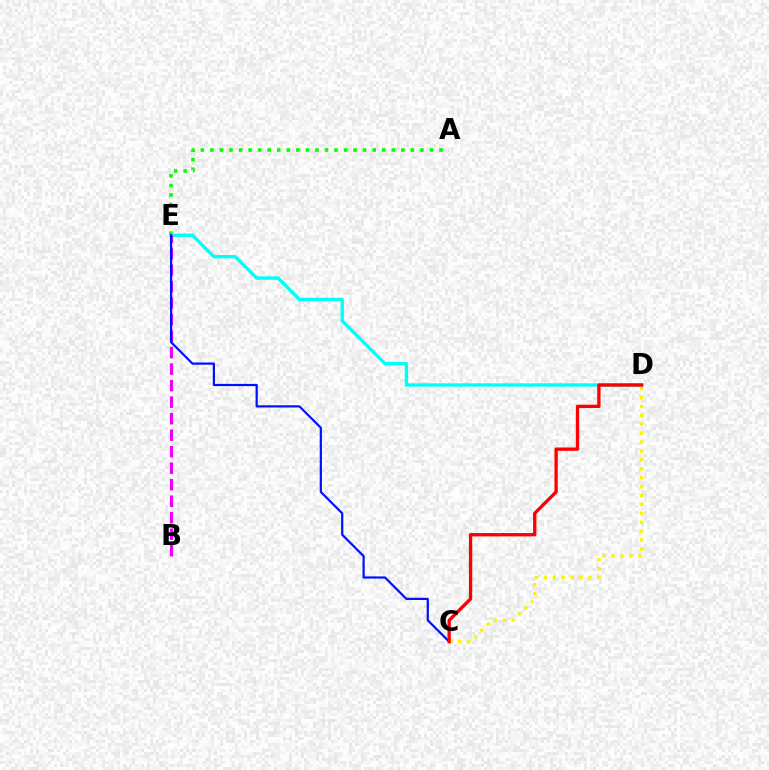{('A', 'E'): [{'color': '#08ff00', 'line_style': 'dotted', 'thickness': 2.59}], ('D', 'E'): [{'color': '#00fff6', 'line_style': 'solid', 'thickness': 2.43}], ('B', 'E'): [{'color': '#ee00ff', 'line_style': 'dashed', 'thickness': 2.24}], ('C', 'E'): [{'color': '#0010ff', 'line_style': 'solid', 'thickness': 1.58}], ('C', 'D'): [{'color': '#fcf500', 'line_style': 'dotted', 'thickness': 2.42}, {'color': '#ff0000', 'line_style': 'solid', 'thickness': 2.39}]}